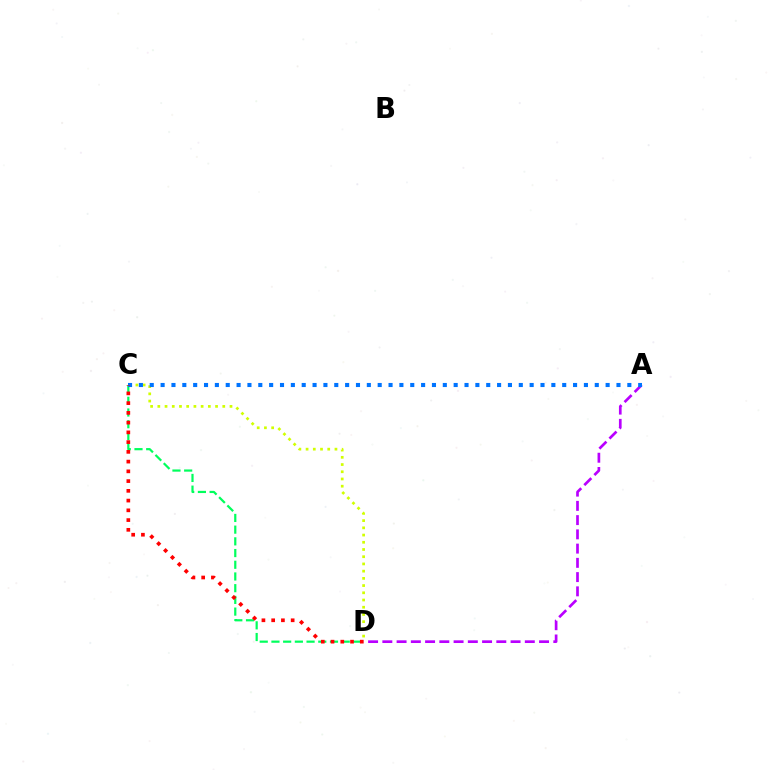{('C', 'D'): [{'color': '#00ff5c', 'line_style': 'dashed', 'thickness': 1.59}, {'color': '#d1ff00', 'line_style': 'dotted', 'thickness': 1.96}, {'color': '#ff0000', 'line_style': 'dotted', 'thickness': 2.65}], ('A', 'D'): [{'color': '#b900ff', 'line_style': 'dashed', 'thickness': 1.94}], ('A', 'C'): [{'color': '#0074ff', 'line_style': 'dotted', 'thickness': 2.95}]}